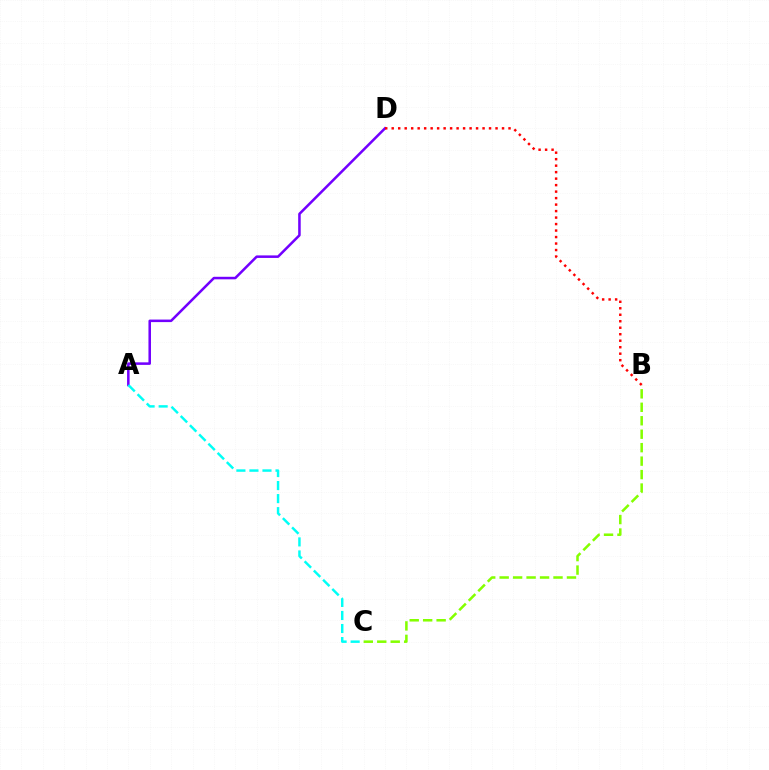{('A', 'D'): [{'color': '#7200ff', 'line_style': 'solid', 'thickness': 1.83}], ('B', 'C'): [{'color': '#84ff00', 'line_style': 'dashed', 'thickness': 1.83}], ('A', 'C'): [{'color': '#00fff6', 'line_style': 'dashed', 'thickness': 1.77}], ('B', 'D'): [{'color': '#ff0000', 'line_style': 'dotted', 'thickness': 1.76}]}